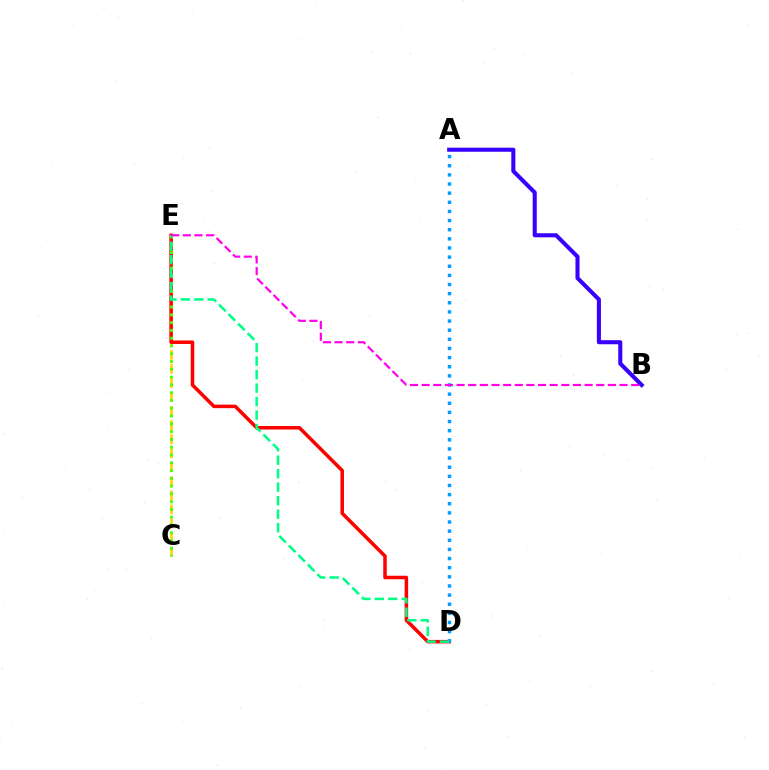{('C', 'E'): [{'color': '#ffd500', 'line_style': 'dashed', 'thickness': 1.91}, {'color': '#4fff00', 'line_style': 'dotted', 'thickness': 2.12}], ('D', 'E'): [{'color': '#ff0000', 'line_style': 'solid', 'thickness': 2.53}, {'color': '#00ff86', 'line_style': 'dashed', 'thickness': 1.83}], ('A', 'B'): [{'color': '#3700ff', 'line_style': 'solid', 'thickness': 2.93}], ('A', 'D'): [{'color': '#009eff', 'line_style': 'dotted', 'thickness': 2.48}], ('B', 'E'): [{'color': '#ff00ed', 'line_style': 'dashed', 'thickness': 1.58}]}